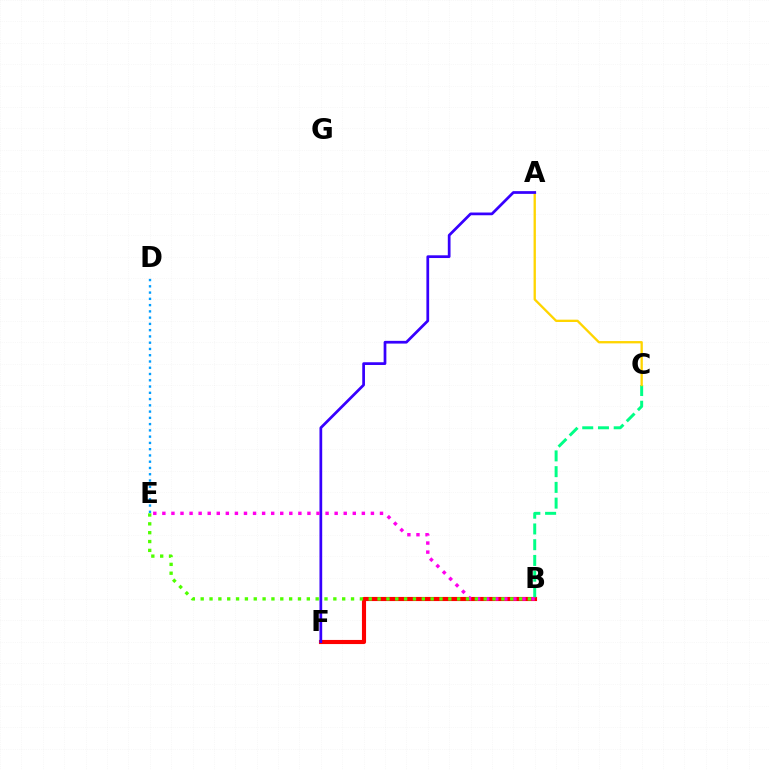{('B', 'F'): [{'color': '#ff0000', 'line_style': 'solid', 'thickness': 2.97}], ('B', 'C'): [{'color': '#00ff86', 'line_style': 'dashed', 'thickness': 2.14}], ('A', 'C'): [{'color': '#ffd500', 'line_style': 'solid', 'thickness': 1.67}], ('A', 'F'): [{'color': '#3700ff', 'line_style': 'solid', 'thickness': 1.97}], ('D', 'E'): [{'color': '#009eff', 'line_style': 'dotted', 'thickness': 1.7}], ('B', 'E'): [{'color': '#ff00ed', 'line_style': 'dotted', 'thickness': 2.46}, {'color': '#4fff00', 'line_style': 'dotted', 'thickness': 2.4}]}